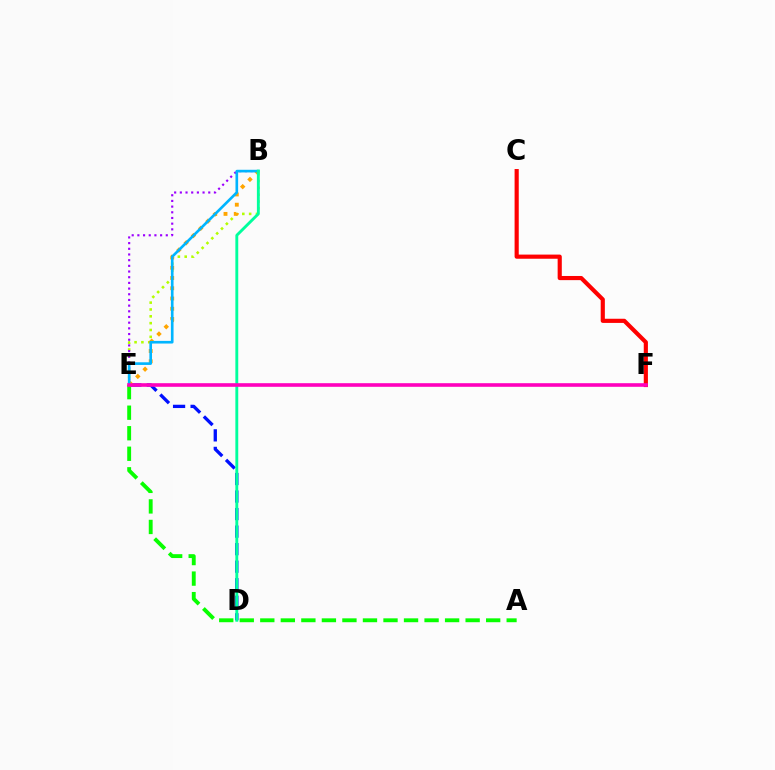{('D', 'E'): [{'color': '#0010ff', 'line_style': 'dashed', 'thickness': 2.38}], ('B', 'E'): [{'color': '#b3ff00', 'line_style': 'dotted', 'thickness': 1.86}, {'color': '#9b00ff', 'line_style': 'dotted', 'thickness': 1.54}, {'color': '#ffa500', 'line_style': 'dotted', 'thickness': 2.78}, {'color': '#00b5ff', 'line_style': 'solid', 'thickness': 1.91}], ('C', 'F'): [{'color': '#ff0000', 'line_style': 'solid', 'thickness': 2.99}], ('A', 'E'): [{'color': '#08ff00', 'line_style': 'dashed', 'thickness': 2.79}], ('B', 'D'): [{'color': '#00ff9d', 'line_style': 'solid', 'thickness': 2.07}], ('E', 'F'): [{'color': '#ff00bd', 'line_style': 'solid', 'thickness': 2.6}]}